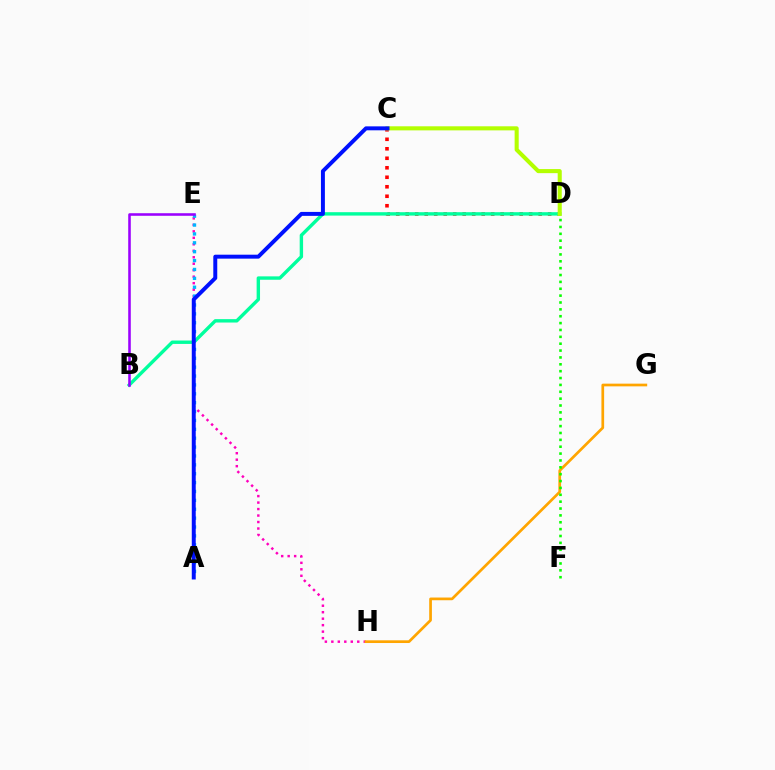{('C', 'D'): [{'color': '#ff0000', 'line_style': 'dotted', 'thickness': 2.58}, {'color': '#b3ff00', 'line_style': 'solid', 'thickness': 2.93}], ('B', 'D'): [{'color': '#00ff9d', 'line_style': 'solid', 'thickness': 2.44}], ('E', 'H'): [{'color': '#ff00bd', 'line_style': 'dotted', 'thickness': 1.76}], ('A', 'E'): [{'color': '#00b5ff', 'line_style': 'dotted', 'thickness': 2.41}], ('G', 'H'): [{'color': '#ffa500', 'line_style': 'solid', 'thickness': 1.95}], ('D', 'F'): [{'color': '#08ff00', 'line_style': 'dotted', 'thickness': 1.87}], ('B', 'E'): [{'color': '#9b00ff', 'line_style': 'solid', 'thickness': 1.85}], ('A', 'C'): [{'color': '#0010ff', 'line_style': 'solid', 'thickness': 2.84}]}